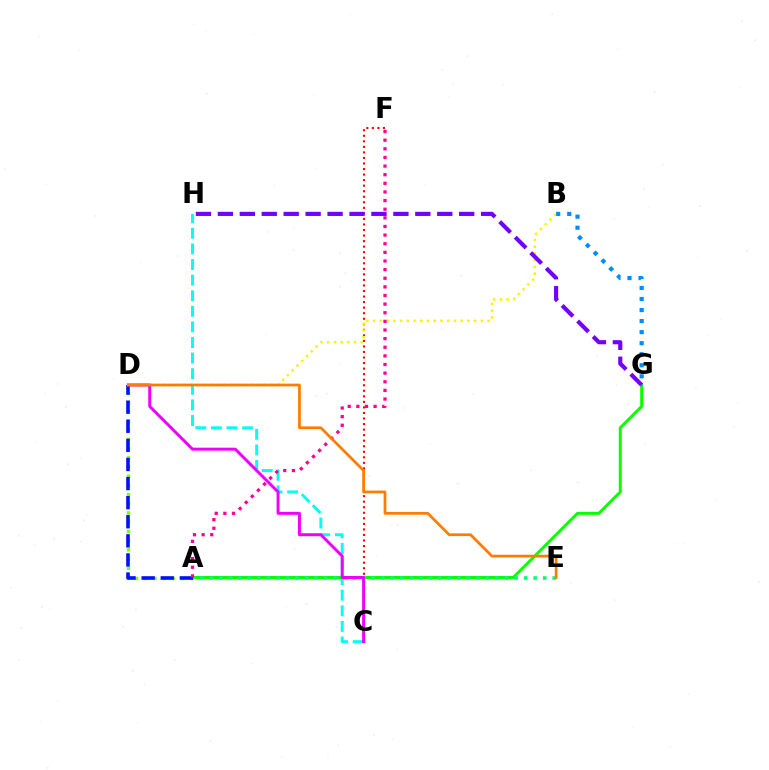{('C', 'F'): [{'color': '#ff0000', 'line_style': 'dotted', 'thickness': 1.51}], ('A', 'D'): [{'color': '#84ff00', 'line_style': 'dotted', 'thickness': 2.5}, {'color': '#0010ff', 'line_style': 'dashed', 'thickness': 2.59}], ('B', 'D'): [{'color': '#fcf500', 'line_style': 'dotted', 'thickness': 1.83}], ('B', 'G'): [{'color': '#008cff', 'line_style': 'dotted', 'thickness': 3.0}], ('C', 'H'): [{'color': '#00fff6', 'line_style': 'dashed', 'thickness': 2.12}], ('A', 'G'): [{'color': '#08ff00', 'line_style': 'solid', 'thickness': 2.14}], ('G', 'H'): [{'color': '#7200ff', 'line_style': 'dashed', 'thickness': 2.98}], ('A', 'E'): [{'color': '#00ff74', 'line_style': 'dotted', 'thickness': 2.59}], ('C', 'D'): [{'color': '#ee00ff', 'line_style': 'solid', 'thickness': 2.13}], ('A', 'F'): [{'color': '#ff0094', 'line_style': 'dotted', 'thickness': 2.34}], ('D', 'E'): [{'color': '#ff7c00', 'line_style': 'solid', 'thickness': 1.97}]}